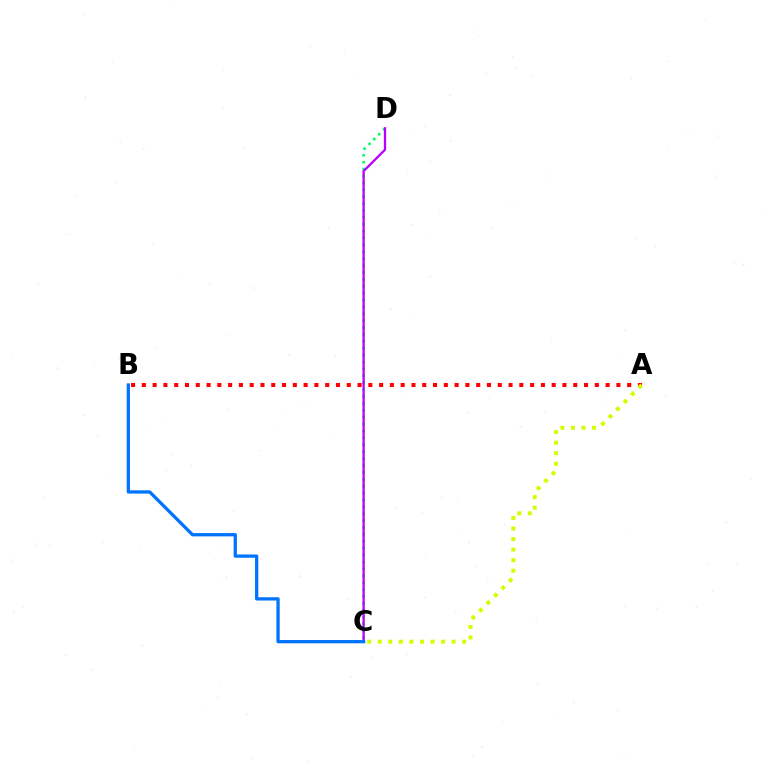{('C', 'D'): [{'color': '#00ff5c', 'line_style': 'dotted', 'thickness': 1.87}, {'color': '#b900ff', 'line_style': 'solid', 'thickness': 1.64}], ('A', 'B'): [{'color': '#ff0000', 'line_style': 'dotted', 'thickness': 2.93}], ('A', 'C'): [{'color': '#d1ff00', 'line_style': 'dotted', 'thickness': 2.87}], ('B', 'C'): [{'color': '#0074ff', 'line_style': 'solid', 'thickness': 2.36}]}